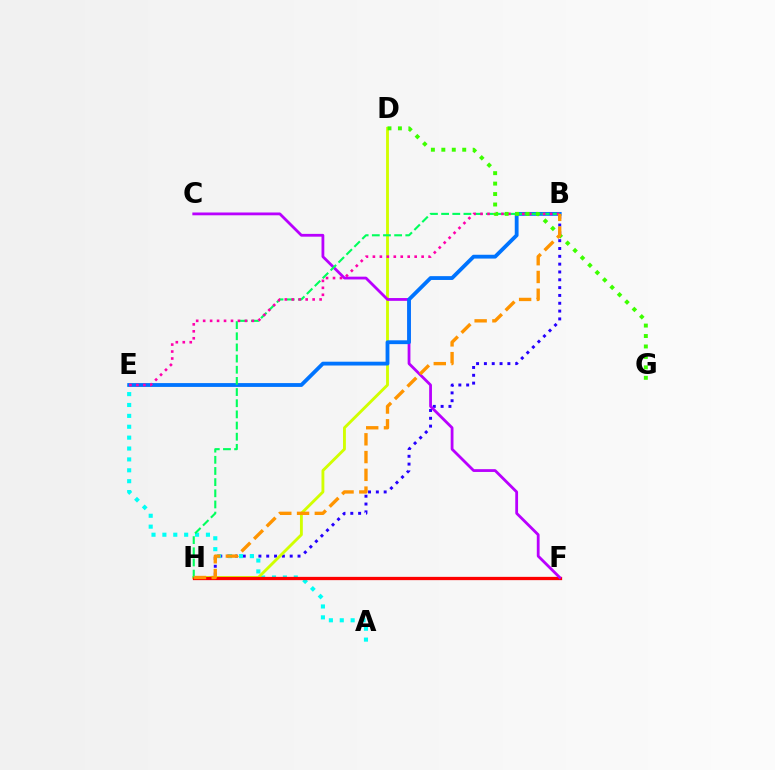{('B', 'H'): [{'color': '#2500ff', 'line_style': 'dotted', 'thickness': 2.13}, {'color': '#00ff5c', 'line_style': 'dashed', 'thickness': 1.52}, {'color': '#ff9400', 'line_style': 'dashed', 'thickness': 2.41}], ('A', 'E'): [{'color': '#00fff6', 'line_style': 'dotted', 'thickness': 2.96}], ('D', 'H'): [{'color': '#d1ff00', 'line_style': 'solid', 'thickness': 2.06}], ('F', 'H'): [{'color': '#ff0000', 'line_style': 'solid', 'thickness': 2.36}], ('C', 'F'): [{'color': '#b900ff', 'line_style': 'solid', 'thickness': 2.01}], ('B', 'E'): [{'color': '#0074ff', 'line_style': 'solid', 'thickness': 2.75}, {'color': '#ff00ac', 'line_style': 'dotted', 'thickness': 1.89}], ('D', 'G'): [{'color': '#3dff00', 'line_style': 'dotted', 'thickness': 2.84}]}